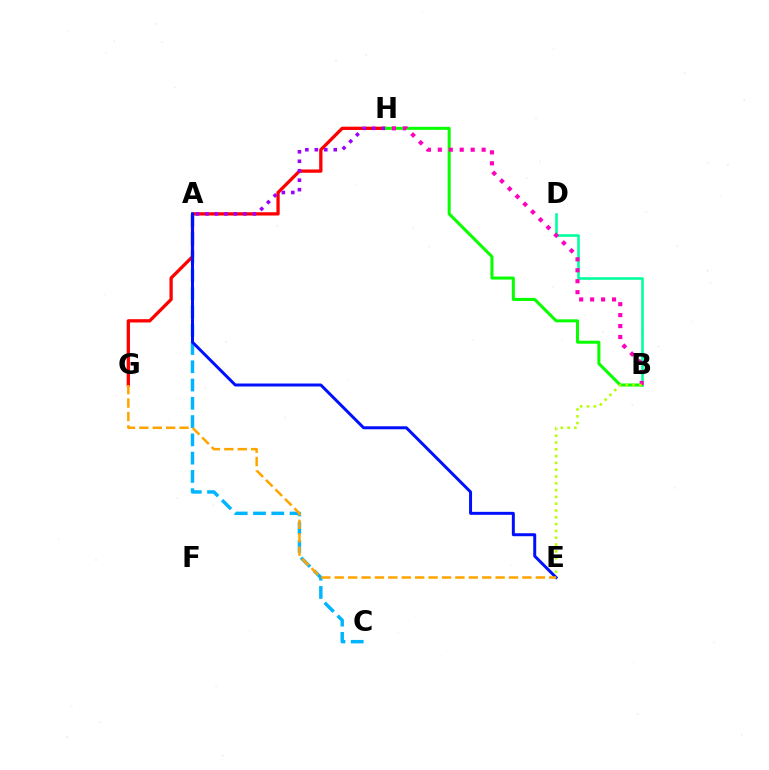{('A', 'C'): [{'color': '#00b5ff', 'line_style': 'dashed', 'thickness': 2.48}], ('G', 'H'): [{'color': '#ff0000', 'line_style': 'solid', 'thickness': 2.37}], ('B', 'D'): [{'color': '#00ff9d', 'line_style': 'solid', 'thickness': 1.87}], ('B', 'H'): [{'color': '#08ff00', 'line_style': 'solid', 'thickness': 2.18}, {'color': '#ff00bd', 'line_style': 'dotted', 'thickness': 2.98}], ('A', 'H'): [{'color': '#9b00ff', 'line_style': 'dotted', 'thickness': 2.57}], ('A', 'E'): [{'color': '#0010ff', 'line_style': 'solid', 'thickness': 2.15}], ('E', 'G'): [{'color': '#ffa500', 'line_style': 'dashed', 'thickness': 1.82}], ('B', 'E'): [{'color': '#b3ff00', 'line_style': 'dotted', 'thickness': 1.85}]}